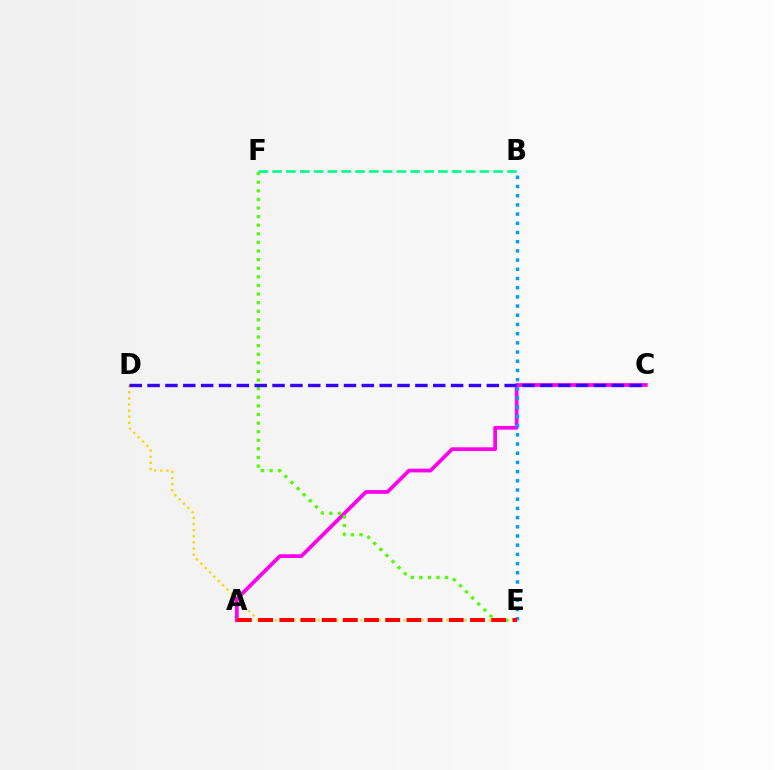{('D', 'E'): [{'color': '#ffd500', 'line_style': 'dotted', 'thickness': 1.66}], ('A', 'C'): [{'color': '#ff00ed', 'line_style': 'solid', 'thickness': 2.68}], ('B', 'E'): [{'color': '#009eff', 'line_style': 'dotted', 'thickness': 2.5}], ('E', 'F'): [{'color': '#4fff00', 'line_style': 'dotted', 'thickness': 2.34}], ('C', 'D'): [{'color': '#3700ff', 'line_style': 'dashed', 'thickness': 2.43}], ('B', 'F'): [{'color': '#00ff86', 'line_style': 'dashed', 'thickness': 1.88}], ('A', 'E'): [{'color': '#ff0000', 'line_style': 'dashed', 'thickness': 2.88}]}